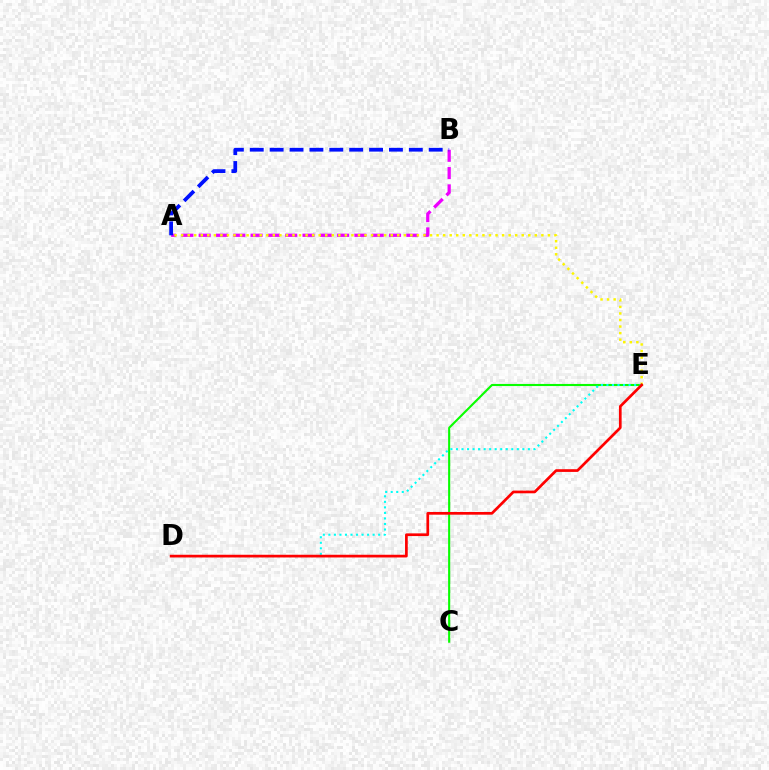{('A', 'B'): [{'color': '#ee00ff', 'line_style': 'dashed', 'thickness': 2.35}, {'color': '#0010ff', 'line_style': 'dashed', 'thickness': 2.7}], ('A', 'E'): [{'color': '#fcf500', 'line_style': 'dotted', 'thickness': 1.78}], ('C', 'E'): [{'color': '#08ff00', 'line_style': 'solid', 'thickness': 1.52}], ('D', 'E'): [{'color': '#00fff6', 'line_style': 'dotted', 'thickness': 1.5}, {'color': '#ff0000', 'line_style': 'solid', 'thickness': 1.95}]}